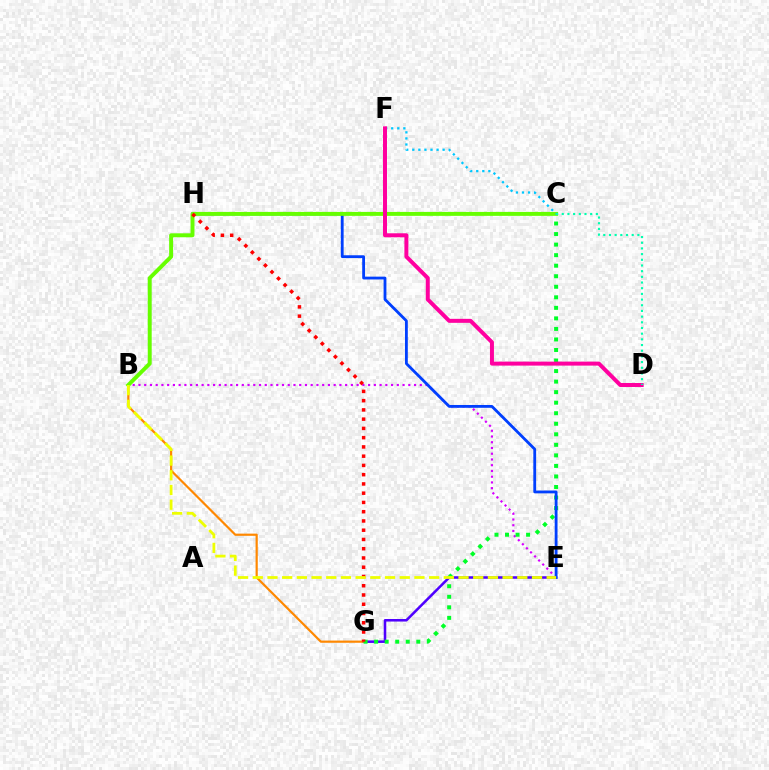{('E', 'G'): [{'color': '#4f00ff', 'line_style': 'solid', 'thickness': 1.83}], ('B', 'G'): [{'color': '#ff8800', 'line_style': 'solid', 'thickness': 1.58}], ('B', 'E'): [{'color': '#d600ff', 'line_style': 'dotted', 'thickness': 1.56}, {'color': '#eeff00', 'line_style': 'dashed', 'thickness': 2.0}], ('C', 'G'): [{'color': '#00ff27', 'line_style': 'dotted', 'thickness': 2.86}], ('E', 'H'): [{'color': '#003fff', 'line_style': 'solid', 'thickness': 2.03}], ('B', 'C'): [{'color': '#66ff00', 'line_style': 'solid', 'thickness': 2.84}], ('G', 'H'): [{'color': '#ff0000', 'line_style': 'dotted', 'thickness': 2.51}], ('C', 'F'): [{'color': '#00c7ff', 'line_style': 'dotted', 'thickness': 1.65}], ('D', 'F'): [{'color': '#ff00a0', 'line_style': 'solid', 'thickness': 2.87}], ('C', 'D'): [{'color': '#00ffaf', 'line_style': 'dotted', 'thickness': 1.54}]}